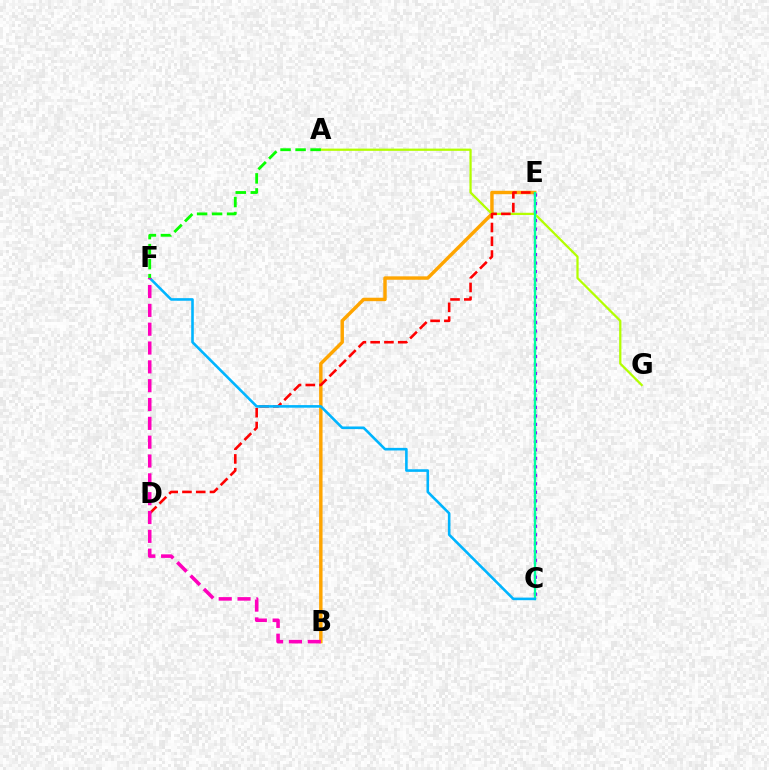{('B', 'E'): [{'color': '#ffa500', 'line_style': 'solid', 'thickness': 2.47}], ('C', 'E'): [{'color': '#0010ff', 'line_style': 'dotted', 'thickness': 1.64}, {'color': '#9b00ff', 'line_style': 'dotted', 'thickness': 2.31}, {'color': '#00ff9d', 'line_style': 'solid', 'thickness': 1.64}], ('A', 'G'): [{'color': '#b3ff00', 'line_style': 'solid', 'thickness': 1.62}], ('D', 'E'): [{'color': '#ff0000', 'line_style': 'dashed', 'thickness': 1.87}], ('C', 'F'): [{'color': '#00b5ff', 'line_style': 'solid', 'thickness': 1.87}], ('B', 'F'): [{'color': '#ff00bd', 'line_style': 'dashed', 'thickness': 2.56}], ('A', 'F'): [{'color': '#08ff00', 'line_style': 'dashed', 'thickness': 2.04}]}